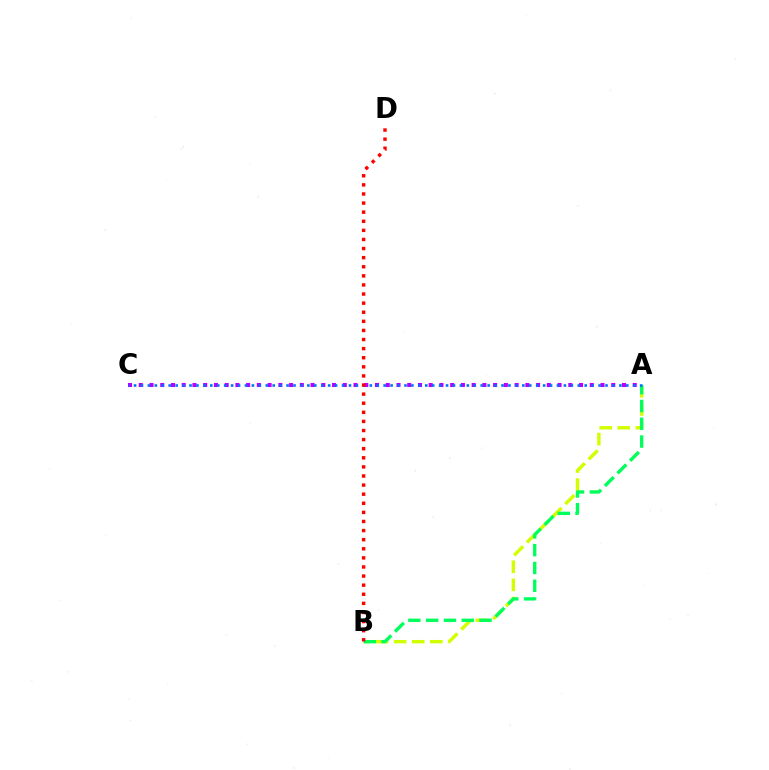{('A', 'B'): [{'color': '#d1ff00', 'line_style': 'dashed', 'thickness': 2.46}, {'color': '#00ff5c', 'line_style': 'dashed', 'thickness': 2.42}], ('A', 'C'): [{'color': '#b900ff', 'line_style': 'dotted', 'thickness': 2.92}, {'color': '#0074ff', 'line_style': 'dotted', 'thickness': 1.88}], ('B', 'D'): [{'color': '#ff0000', 'line_style': 'dotted', 'thickness': 2.47}]}